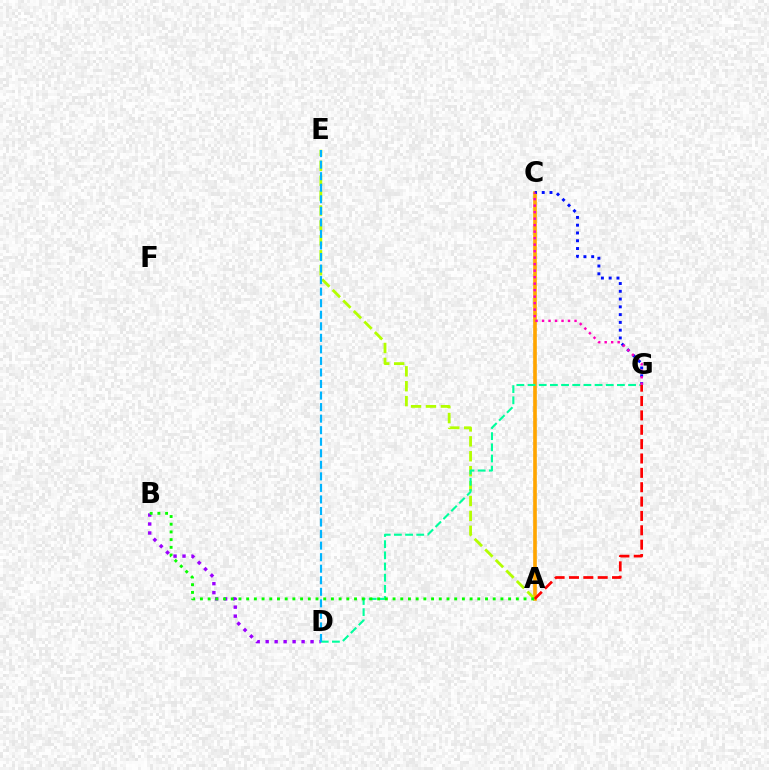{('A', 'C'): [{'color': '#ffa500', 'line_style': 'solid', 'thickness': 2.63}], ('B', 'D'): [{'color': '#9b00ff', 'line_style': 'dotted', 'thickness': 2.44}], ('C', 'G'): [{'color': '#0010ff', 'line_style': 'dotted', 'thickness': 2.11}, {'color': '#ff00bd', 'line_style': 'dotted', 'thickness': 1.77}], ('A', 'E'): [{'color': '#b3ff00', 'line_style': 'dashed', 'thickness': 2.03}], ('D', 'G'): [{'color': '#00ff9d', 'line_style': 'dashed', 'thickness': 1.52}], ('A', 'B'): [{'color': '#08ff00', 'line_style': 'dotted', 'thickness': 2.09}], ('A', 'G'): [{'color': '#ff0000', 'line_style': 'dashed', 'thickness': 1.95}], ('D', 'E'): [{'color': '#00b5ff', 'line_style': 'dashed', 'thickness': 1.57}]}